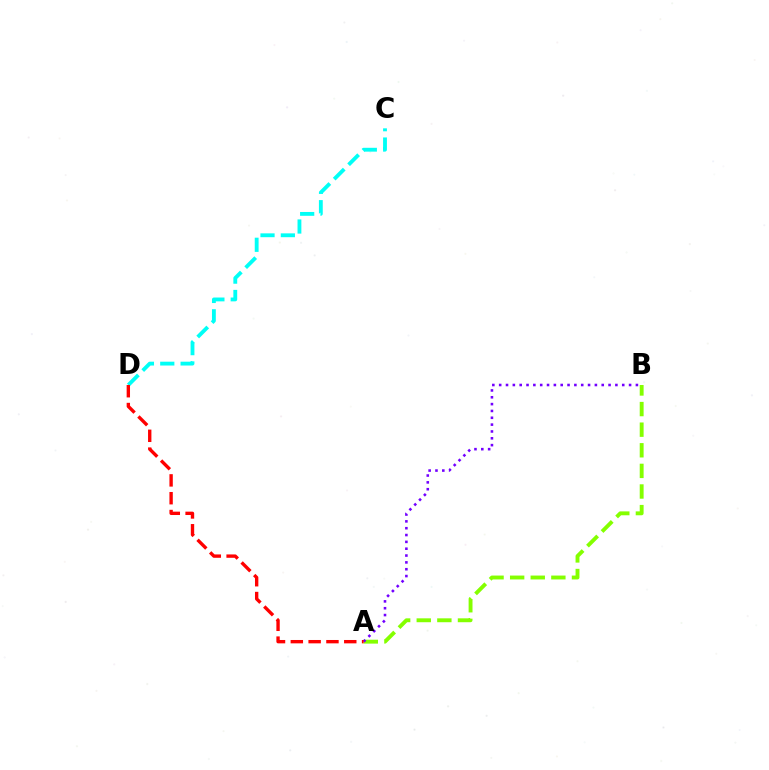{('C', 'D'): [{'color': '#00fff6', 'line_style': 'dashed', 'thickness': 2.76}], ('A', 'B'): [{'color': '#84ff00', 'line_style': 'dashed', 'thickness': 2.8}, {'color': '#7200ff', 'line_style': 'dotted', 'thickness': 1.86}], ('A', 'D'): [{'color': '#ff0000', 'line_style': 'dashed', 'thickness': 2.42}]}